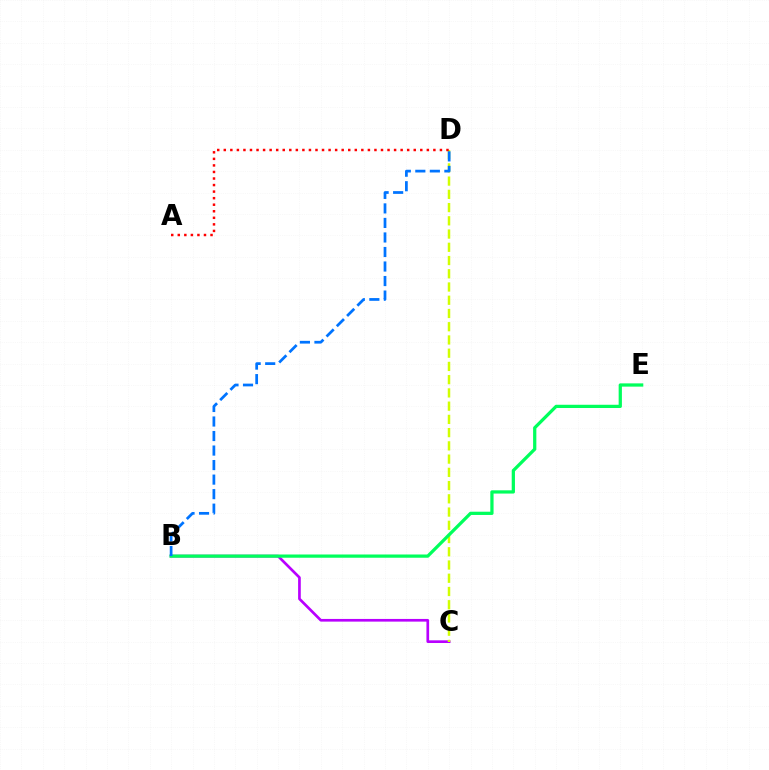{('B', 'C'): [{'color': '#b900ff', 'line_style': 'solid', 'thickness': 1.93}], ('C', 'D'): [{'color': '#d1ff00', 'line_style': 'dashed', 'thickness': 1.8}], ('A', 'D'): [{'color': '#ff0000', 'line_style': 'dotted', 'thickness': 1.78}], ('B', 'E'): [{'color': '#00ff5c', 'line_style': 'solid', 'thickness': 2.34}], ('B', 'D'): [{'color': '#0074ff', 'line_style': 'dashed', 'thickness': 1.97}]}